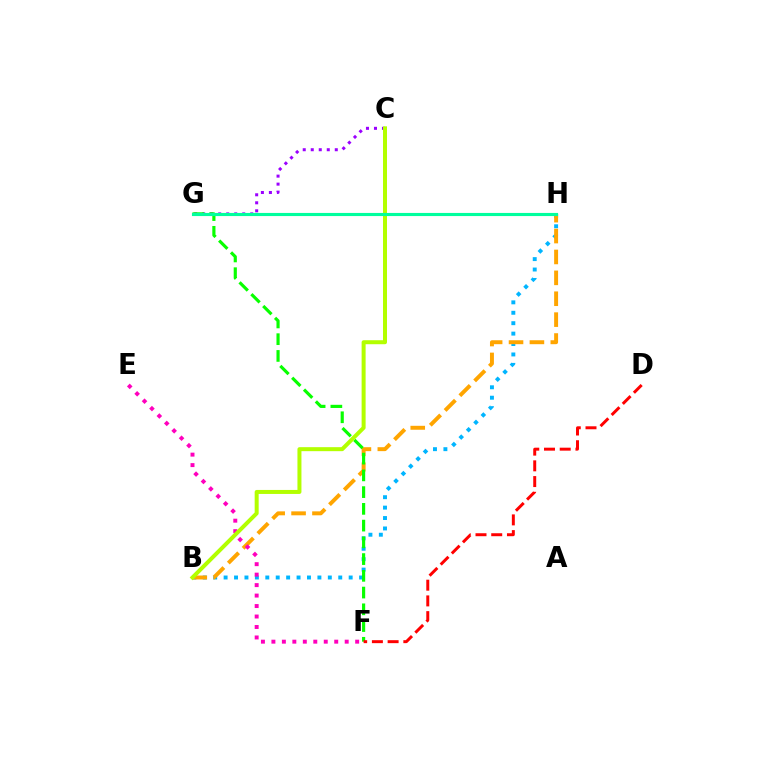{('B', 'H'): [{'color': '#00b5ff', 'line_style': 'dotted', 'thickness': 2.83}, {'color': '#ffa500', 'line_style': 'dashed', 'thickness': 2.84}], ('G', 'H'): [{'color': '#0010ff', 'line_style': 'solid', 'thickness': 2.11}, {'color': '#00ff9d', 'line_style': 'solid', 'thickness': 2.25}], ('C', 'G'): [{'color': '#9b00ff', 'line_style': 'dotted', 'thickness': 2.18}], ('F', 'G'): [{'color': '#08ff00', 'line_style': 'dashed', 'thickness': 2.27}], ('E', 'F'): [{'color': '#ff00bd', 'line_style': 'dotted', 'thickness': 2.84}], ('B', 'C'): [{'color': '#b3ff00', 'line_style': 'solid', 'thickness': 2.88}], ('D', 'F'): [{'color': '#ff0000', 'line_style': 'dashed', 'thickness': 2.14}]}